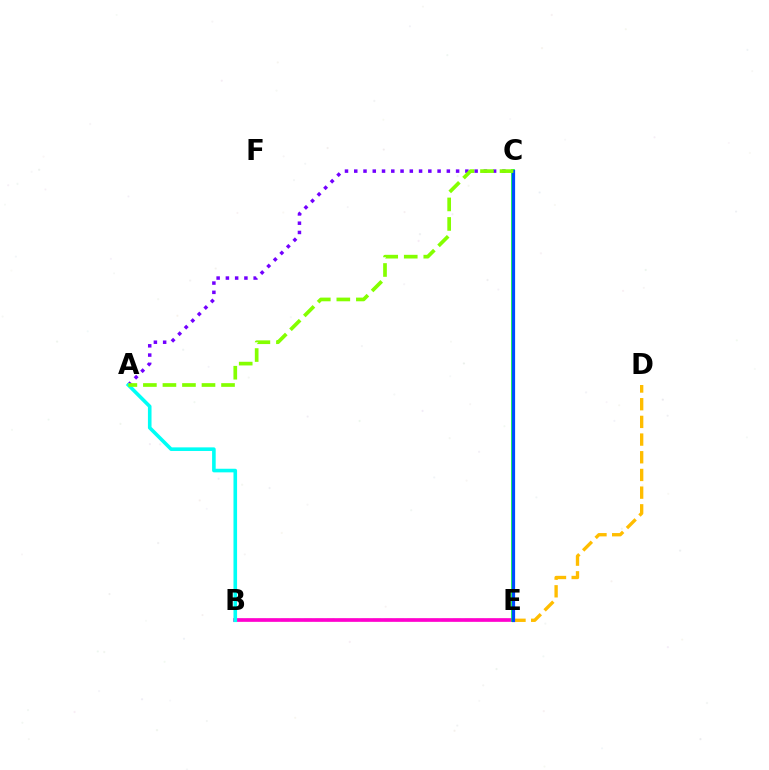{('B', 'E'): [{'color': '#ff0000', 'line_style': 'dashed', 'thickness': 1.56}, {'color': '#ff00cf', 'line_style': 'solid', 'thickness': 2.64}], ('D', 'E'): [{'color': '#ffbd00', 'line_style': 'dashed', 'thickness': 2.4}], ('A', 'C'): [{'color': '#7200ff', 'line_style': 'dotted', 'thickness': 2.52}, {'color': '#84ff00', 'line_style': 'dashed', 'thickness': 2.65}], ('C', 'E'): [{'color': '#00ff39', 'line_style': 'solid', 'thickness': 2.65}, {'color': '#004bff', 'line_style': 'solid', 'thickness': 2.32}], ('A', 'B'): [{'color': '#00fff6', 'line_style': 'solid', 'thickness': 2.59}]}